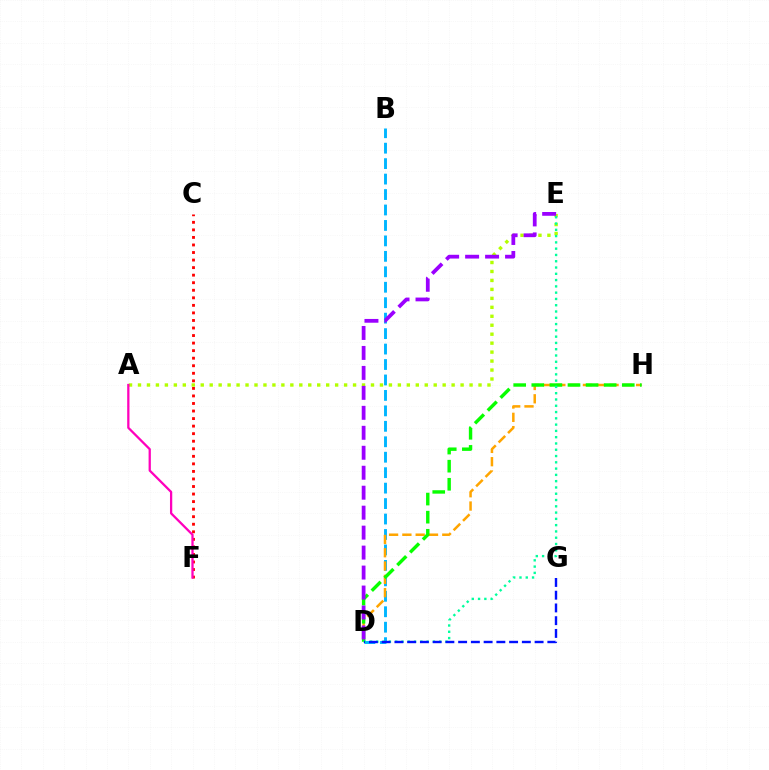{('B', 'D'): [{'color': '#00b5ff', 'line_style': 'dashed', 'thickness': 2.1}], ('D', 'H'): [{'color': '#ffa500', 'line_style': 'dashed', 'thickness': 1.81}, {'color': '#08ff00', 'line_style': 'dashed', 'thickness': 2.46}], ('C', 'F'): [{'color': '#ff0000', 'line_style': 'dotted', 'thickness': 2.05}], ('A', 'E'): [{'color': '#b3ff00', 'line_style': 'dotted', 'thickness': 2.43}], ('A', 'F'): [{'color': '#ff00bd', 'line_style': 'solid', 'thickness': 1.64}], ('D', 'E'): [{'color': '#00ff9d', 'line_style': 'dotted', 'thickness': 1.71}, {'color': '#9b00ff', 'line_style': 'dashed', 'thickness': 2.71}], ('D', 'G'): [{'color': '#0010ff', 'line_style': 'dashed', 'thickness': 1.73}]}